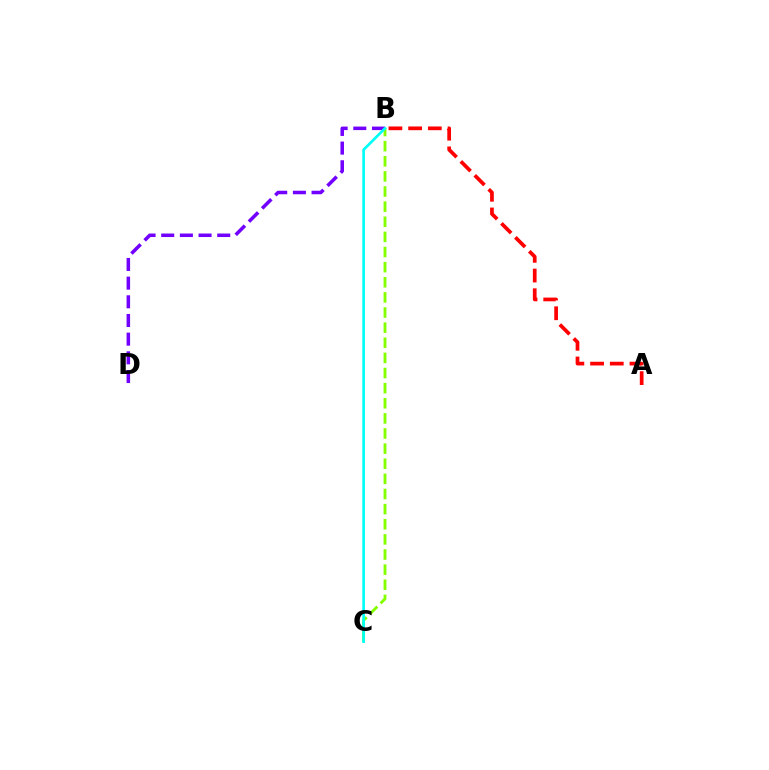{('A', 'B'): [{'color': '#ff0000', 'line_style': 'dashed', 'thickness': 2.68}], ('B', 'D'): [{'color': '#7200ff', 'line_style': 'dashed', 'thickness': 2.54}], ('B', 'C'): [{'color': '#84ff00', 'line_style': 'dashed', 'thickness': 2.05}, {'color': '#00fff6', 'line_style': 'solid', 'thickness': 1.93}]}